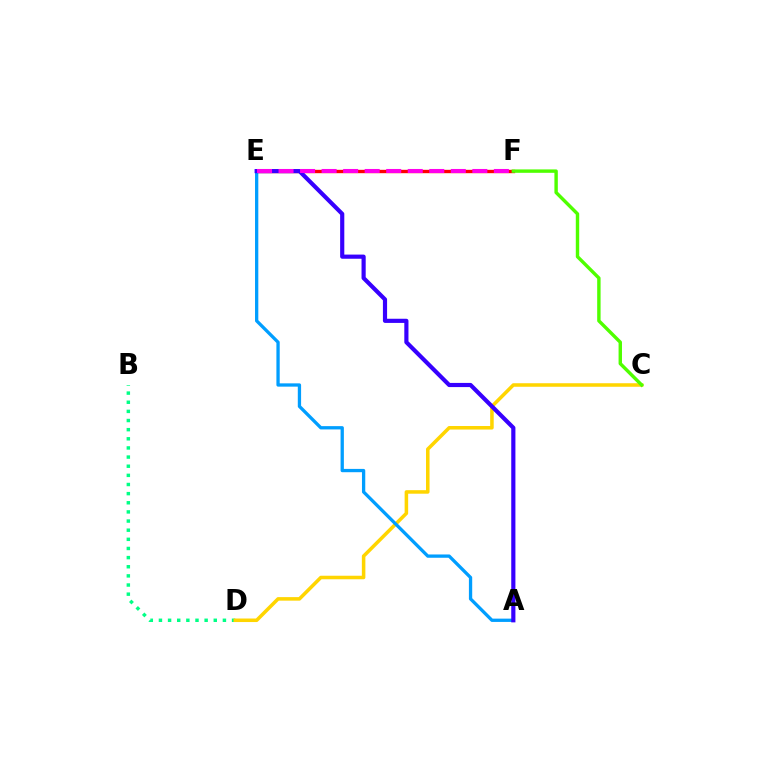{('B', 'D'): [{'color': '#00ff86', 'line_style': 'dotted', 'thickness': 2.48}], ('E', 'F'): [{'color': '#ff0000', 'line_style': 'solid', 'thickness': 2.43}, {'color': '#ff00ed', 'line_style': 'dashed', 'thickness': 2.93}], ('C', 'D'): [{'color': '#ffd500', 'line_style': 'solid', 'thickness': 2.54}], ('A', 'E'): [{'color': '#009eff', 'line_style': 'solid', 'thickness': 2.37}, {'color': '#3700ff', 'line_style': 'solid', 'thickness': 3.0}], ('C', 'F'): [{'color': '#4fff00', 'line_style': 'solid', 'thickness': 2.46}]}